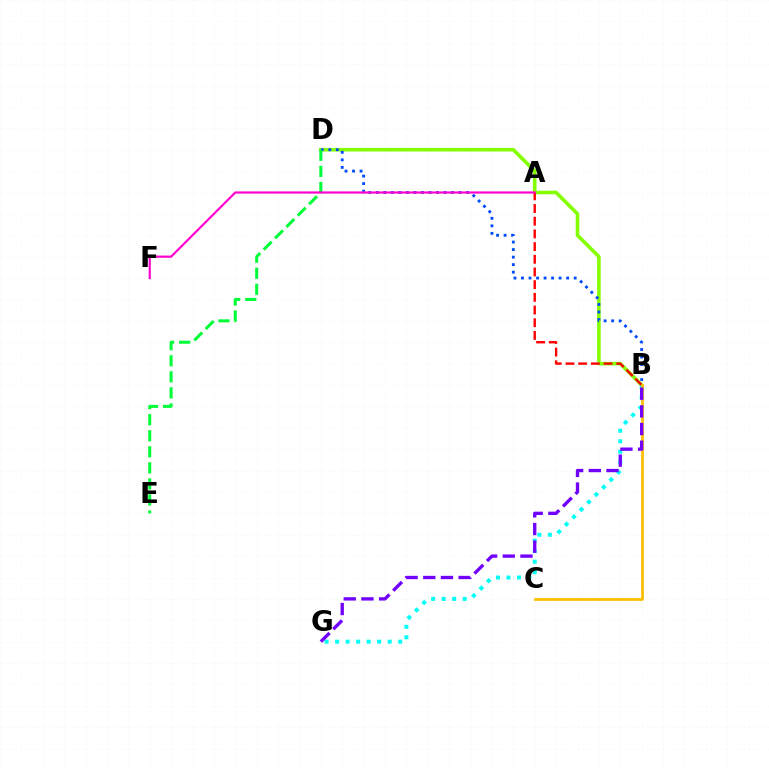{('B', 'D'): [{'color': '#84ff00', 'line_style': 'solid', 'thickness': 2.59}, {'color': '#004bff', 'line_style': 'dotted', 'thickness': 2.04}], ('D', 'E'): [{'color': '#00ff39', 'line_style': 'dashed', 'thickness': 2.18}], ('B', 'G'): [{'color': '#00fff6', 'line_style': 'dotted', 'thickness': 2.86}, {'color': '#7200ff', 'line_style': 'dashed', 'thickness': 2.4}], ('A', 'B'): [{'color': '#ff0000', 'line_style': 'dashed', 'thickness': 1.72}], ('A', 'F'): [{'color': '#ff00cf', 'line_style': 'solid', 'thickness': 1.57}], ('B', 'C'): [{'color': '#ffbd00', 'line_style': 'solid', 'thickness': 1.98}]}